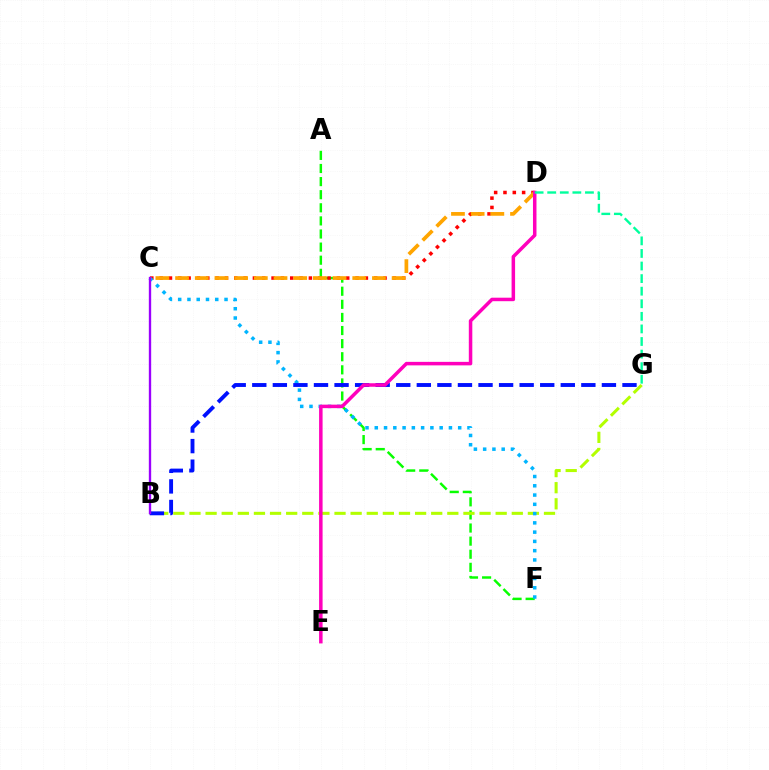{('A', 'F'): [{'color': '#08ff00', 'line_style': 'dashed', 'thickness': 1.78}], ('B', 'G'): [{'color': '#b3ff00', 'line_style': 'dashed', 'thickness': 2.19}, {'color': '#0010ff', 'line_style': 'dashed', 'thickness': 2.79}], ('C', 'D'): [{'color': '#ff0000', 'line_style': 'dotted', 'thickness': 2.53}, {'color': '#ffa500', 'line_style': 'dashed', 'thickness': 2.67}], ('C', 'F'): [{'color': '#00b5ff', 'line_style': 'dotted', 'thickness': 2.52}], ('D', 'E'): [{'color': '#ff00bd', 'line_style': 'solid', 'thickness': 2.52}], ('D', 'G'): [{'color': '#00ff9d', 'line_style': 'dashed', 'thickness': 1.71}], ('B', 'C'): [{'color': '#9b00ff', 'line_style': 'solid', 'thickness': 1.69}]}